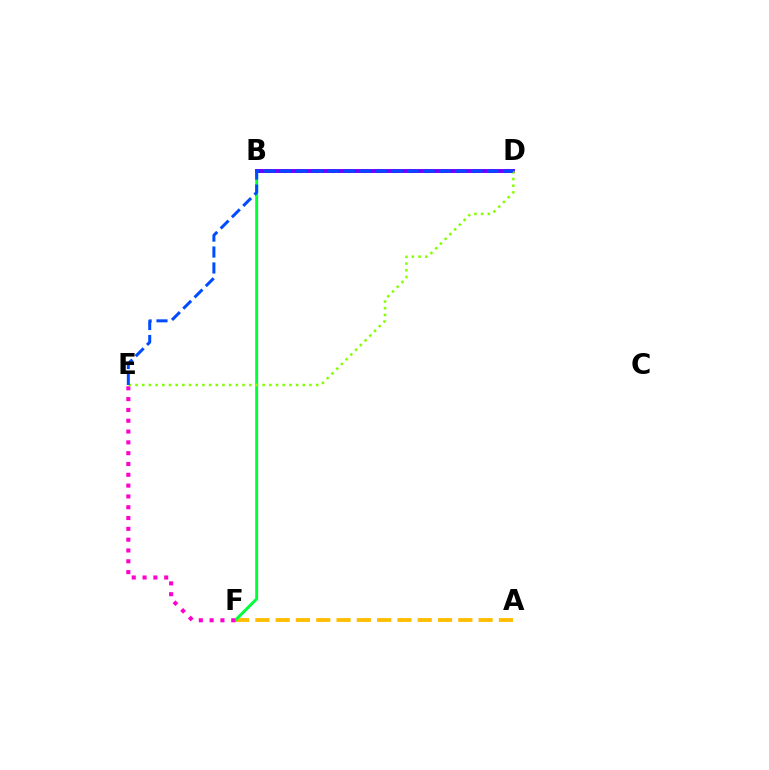{('B', 'D'): [{'color': '#ff0000', 'line_style': 'dotted', 'thickness': 1.82}, {'color': '#00fff6', 'line_style': 'dashed', 'thickness': 2.06}, {'color': '#7200ff', 'line_style': 'solid', 'thickness': 2.82}], ('A', 'F'): [{'color': '#ffbd00', 'line_style': 'dashed', 'thickness': 2.76}], ('B', 'F'): [{'color': '#00ff39', 'line_style': 'solid', 'thickness': 2.12}], ('E', 'F'): [{'color': '#ff00cf', 'line_style': 'dotted', 'thickness': 2.94}], ('D', 'E'): [{'color': '#84ff00', 'line_style': 'dotted', 'thickness': 1.82}, {'color': '#004bff', 'line_style': 'dashed', 'thickness': 2.17}]}